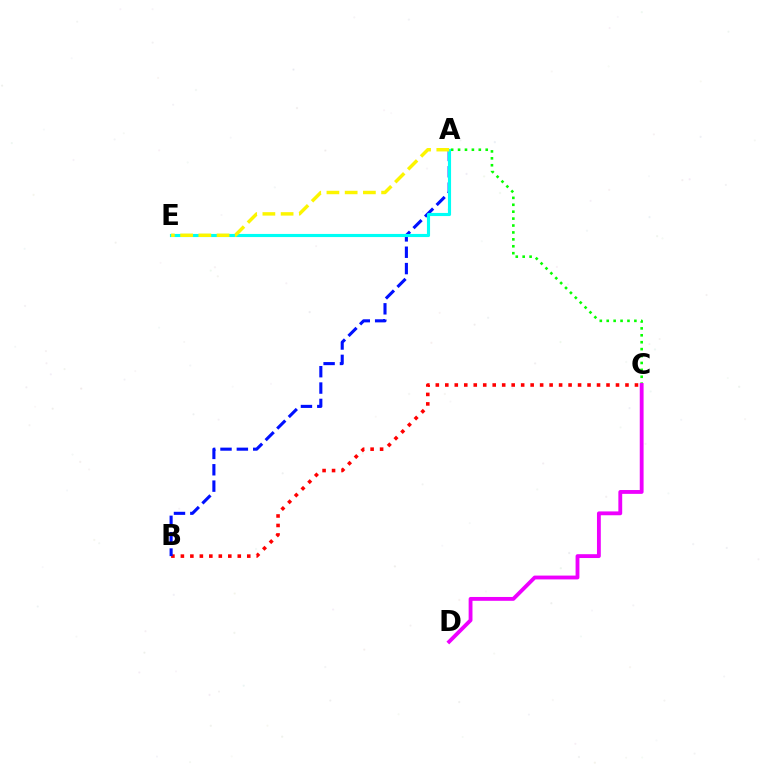{('B', 'C'): [{'color': '#ff0000', 'line_style': 'dotted', 'thickness': 2.58}], ('A', 'C'): [{'color': '#08ff00', 'line_style': 'dotted', 'thickness': 1.88}], ('C', 'D'): [{'color': '#ee00ff', 'line_style': 'solid', 'thickness': 2.76}], ('A', 'B'): [{'color': '#0010ff', 'line_style': 'dashed', 'thickness': 2.22}], ('A', 'E'): [{'color': '#00fff6', 'line_style': 'solid', 'thickness': 2.25}, {'color': '#fcf500', 'line_style': 'dashed', 'thickness': 2.48}]}